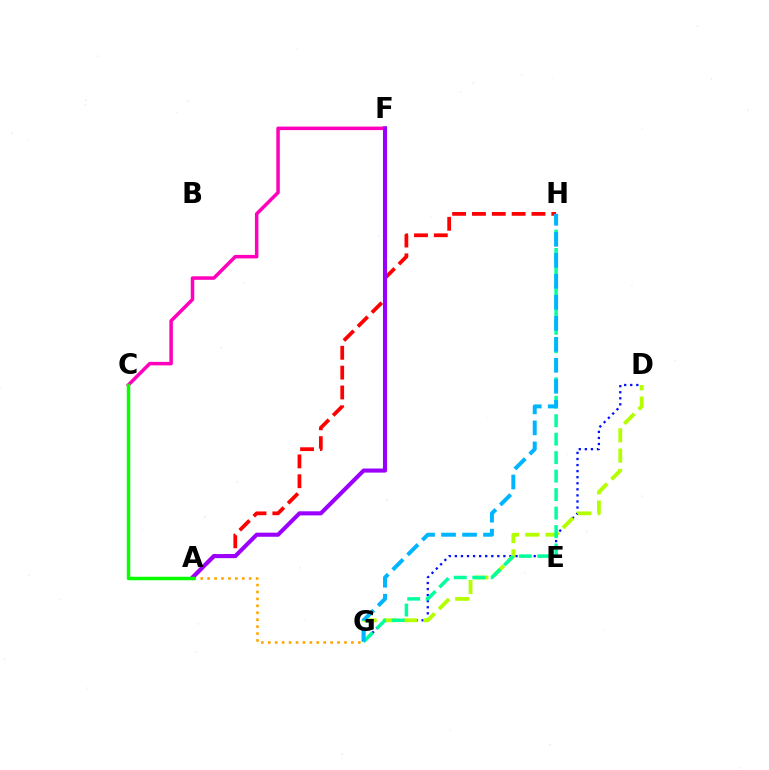{('C', 'F'): [{'color': '#ff00bd', 'line_style': 'solid', 'thickness': 2.52}], ('D', 'G'): [{'color': '#0010ff', 'line_style': 'dotted', 'thickness': 1.65}, {'color': '#b3ff00', 'line_style': 'dashed', 'thickness': 2.76}], ('A', 'H'): [{'color': '#ff0000', 'line_style': 'dashed', 'thickness': 2.69}], ('A', 'G'): [{'color': '#ffa500', 'line_style': 'dotted', 'thickness': 1.88}], ('A', 'F'): [{'color': '#9b00ff', 'line_style': 'solid', 'thickness': 2.94}], ('G', 'H'): [{'color': '#00ff9d', 'line_style': 'dashed', 'thickness': 2.51}, {'color': '#00b5ff', 'line_style': 'dashed', 'thickness': 2.85}], ('A', 'C'): [{'color': '#08ff00', 'line_style': 'solid', 'thickness': 2.5}]}